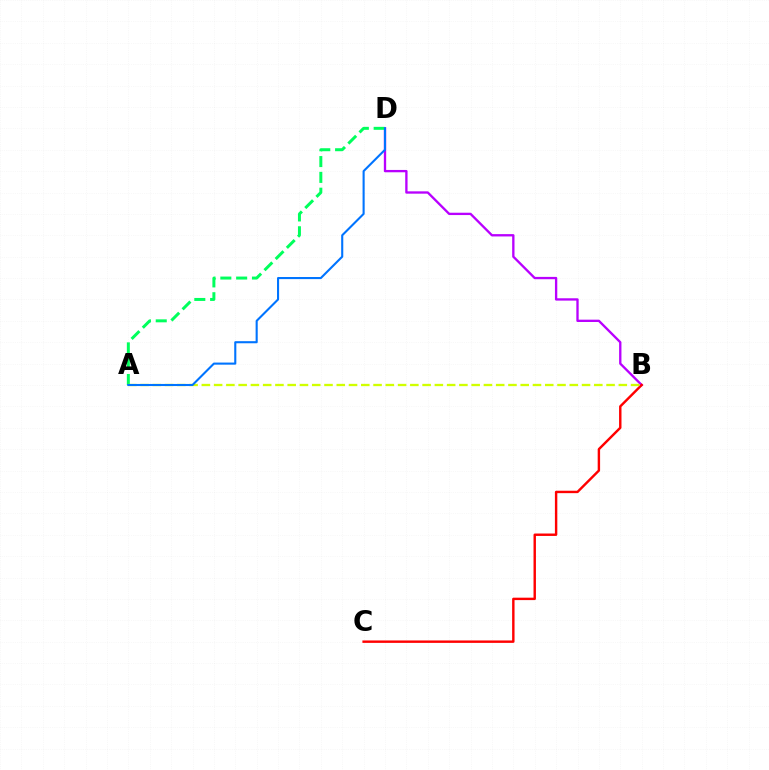{('B', 'D'): [{'color': '#b900ff', 'line_style': 'solid', 'thickness': 1.68}], ('B', 'C'): [{'color': '#ff0000', 'line_style': 'solid', 'thickness': 1.74}], ('A', 'D'): [{'color': '#00ff5c', 'line_style': 'dashed', 'thickness': 2.15}, {'color': '#0074ff', 'line_style': 'solid', 'thickness': 1.51}], ('A', 'B'): [{'color': '#d1ff00', 'line_style': 'dashed', 'thickness': 1.67}]}